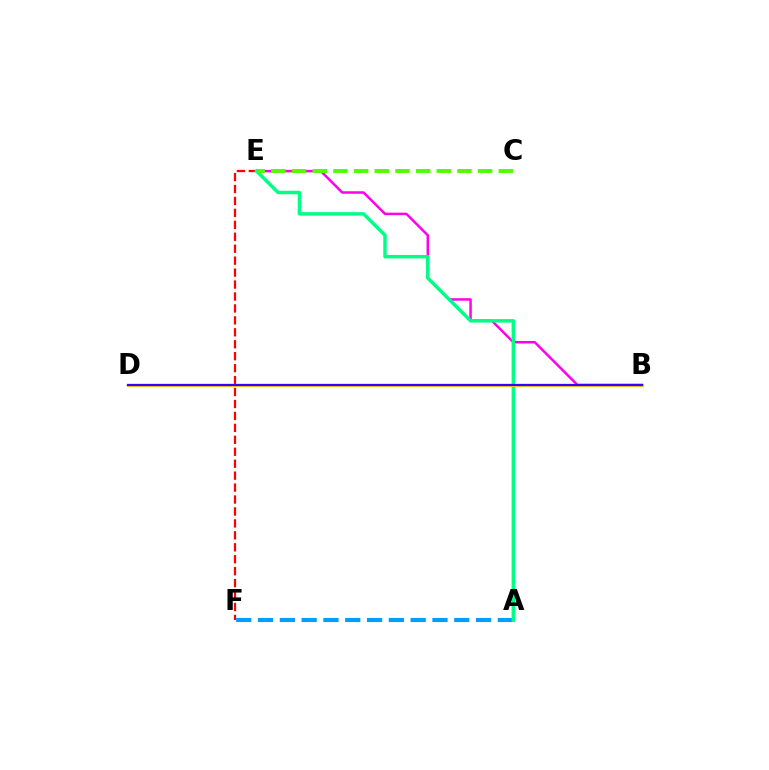{('E', 'F'): [{'color': '#ff0000', 'line_style': 'dashed', 'thickness': 1.62}], ('B', 'E'): [{'color': '#ff00ed', 'line_style': 'solid', 'thickness': 1.79}], ('A', 'F'): [{'color': '#009eff', 'line_style': 'dashed', 'thickness': 2.96}], ('A', 'E'): [{'color': '#00ff86', 'line_style': 'solid', 'thickness': 2.49}], ('C', 'E'): [{'color': '#4fff00', 'line_style': 'dashed', 'thickness': 2.81}], ('B', 'D'): [{'color': '#ffd500', 'line_style': 'solid', 'thickness': 2.26}, {'color': '#3700ff', 'line_style': 'solid', 'thickness': 1.61}]}